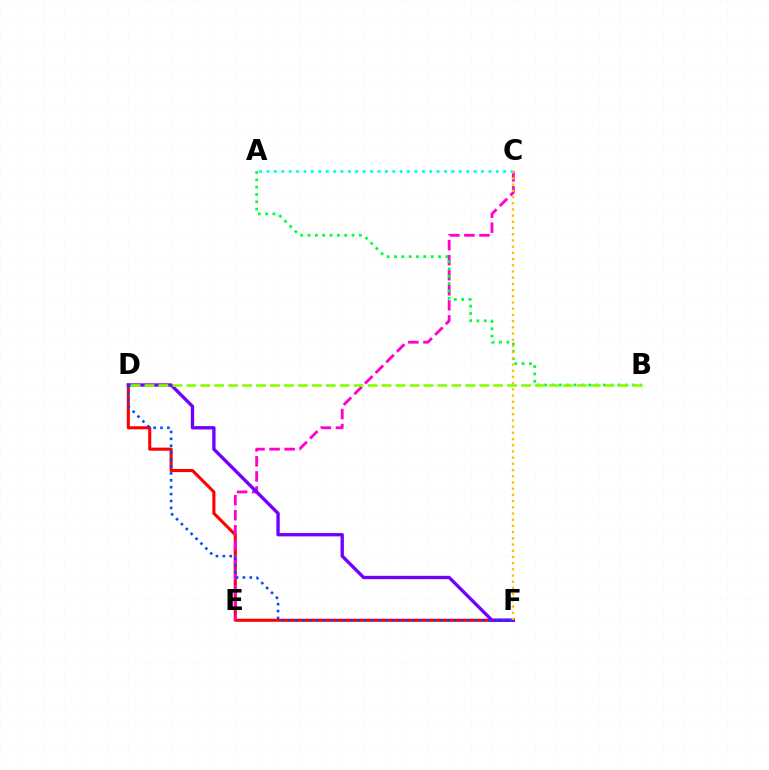{('D', 'F'): [{'color': '#ff0000', 'line_style': 'solid', 'thickness': 2.22}, {'color': '#7200ff', 'line_style': 'solid', 'thickness': 2.41}, {'color': '#004bff', 'line_style': 'dotted', 'thickness': 1.88}], ('C', 'E'): [{'color': '#ff00cf', 'line_style': 'dashed', 'thickness': 2.04}], ('A', 'B'): [{'color': '#00ff39', 'line_style': 'dotted', 'thickness': 1.99}], ('A', 'C'): [{'color': '#00fff6', 'line_style': 'dotted', 'thickness': 2.01}], ('B', 'D'): [{'color': '#84ff00', 'line_style': 'dashed', 'thickness': 1.89}], ('C', 'F'): [{'color': '#ffbd00', 'line_style': 'dotted', 'thickness': 1.69}]}